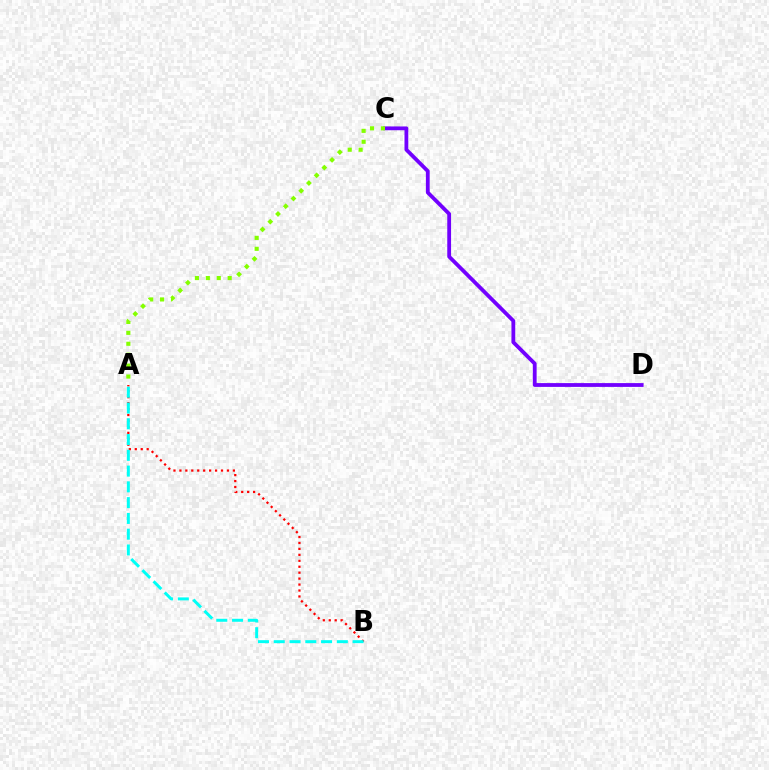{('C', 'D'): [{'color': '#7200ff', 'line_style': 'solid', 'thickness': 2.74}], ('A', 'B'): [{'color': '#ff0000', 'line_style': 'dotted', 'thickness': 1.61}, {'color': '#00fff6', 'line_style': 'dashed', 'thickness': 2.14}], ('A', 'C'): [{'color': '#84ff00', 'line_style': 'dotted', 'thickness': 2.97}]}